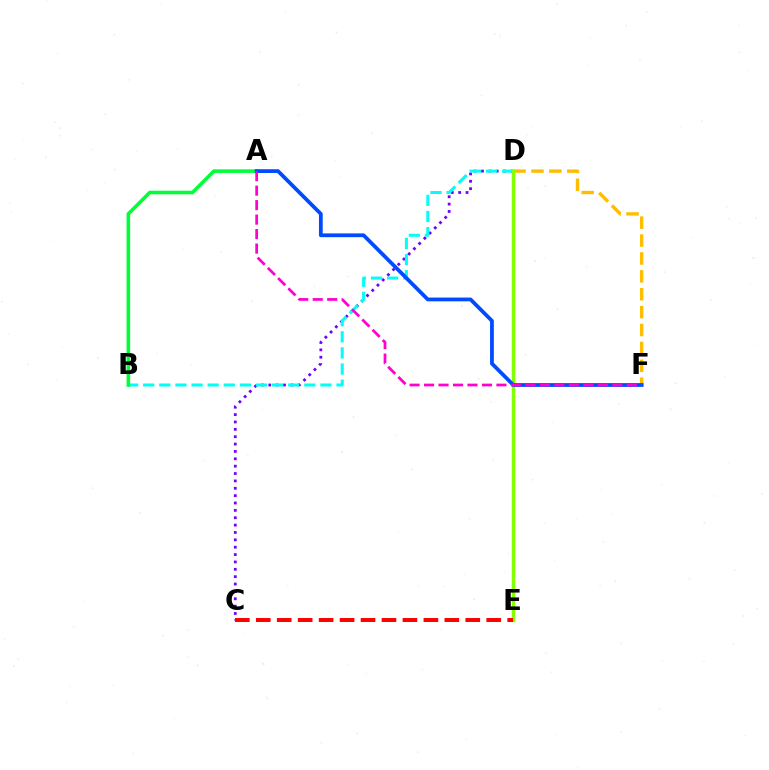{('D', 'F'): [{'color': '#ffbd00', 'line_style': 'dashed', 'thickness': 2.43}], ('C', 'D'): [{'color': '#7200ff', 'line_style': 'dotted', 'thickness': 2.0}], ('B', 'D'): [{'color': '#00fff6', 'line_style': 'dashed', 'thickness': 2.19}], ('D', 'E'): [{'color': '#84ff00', 'line_style': 'solid', 'thickness': 2.5}], ('A', 'B'): [{'color': '#00ff39', 'line_style': 'solid', 'thickness': 2.58}], ('A', 'F'): [{'color': '#004bff', 'line_style': 'solid', 'thickness': 2.72}, {'color': '#ff00cf', 'line_style': 'dashed', 'thickness': 1.97}], ('C', 'E'): [{'color': '#ff0000', 'line_style': 'dashed', 'thickness': 2.85}]}